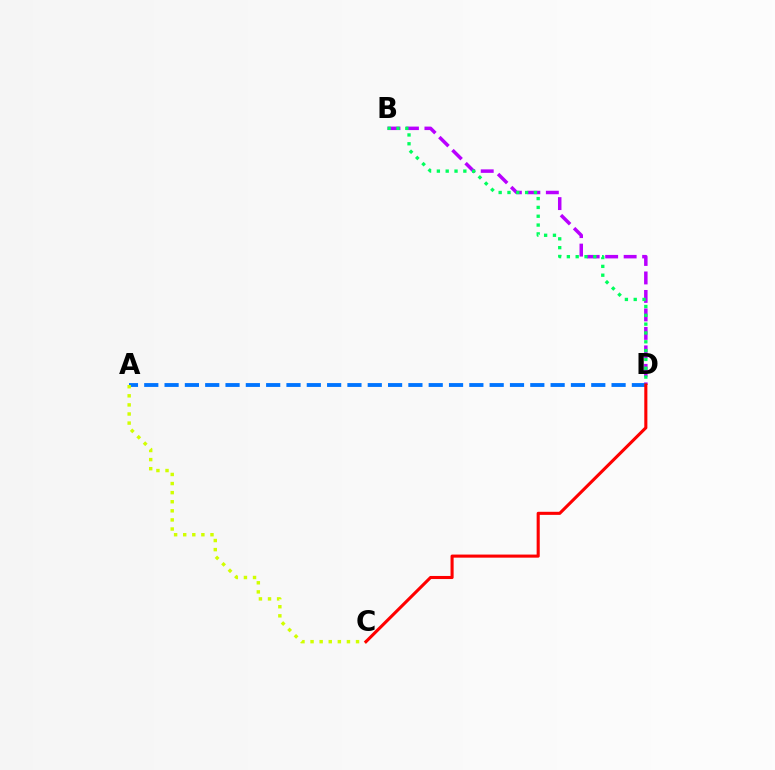{('B', 'D'): [{'color': '#b900ff', 'line_style': 'dashed', 'thickness': 2.51}, {'color': '#00ff5c', 'line_style': 'dotted', 'thickness': 2.4}], ('A', 'D'): [{'color': '#0074ff', 'line_style': 'dashed', 'thickness': 2.76}], ('A', 'C'): [{'color': '#d1ff00', 'line_style': 'dotted', 'thickness': 2.47}], ('C', 'D'): [{'color': '#ff0000', 'line_style': 'solid', 'thickness': 2.22}]}